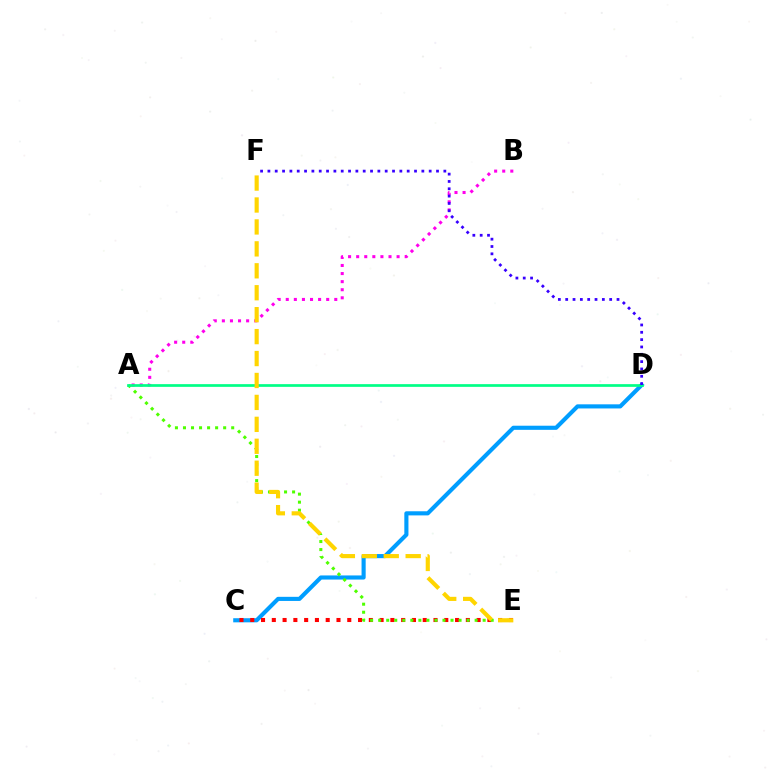{('C', 'D'): [{'color': '#009eff', 'line_style': 'solid', 'thickness': 2.97}], ('A', 'B'): [{'color': '#ff00ed', 'line_style': 'dotted', 'thickness': 2.2}], ('C', 'E'): [{'color': '#ff0000', 'line_style': 'dotted', 'thickness': 2.93}], ('A', 'E'): [{'color': '#4fff00', 'line_style': 'dotted', 'thickness': 2.18}], ('A', 'D'): [{'color': '#00ff86', 'line_style': 'solid', 'thickness': 1.95}], ('D', 'F'): [{'color': '#3700ff', 'line_style': 'dotted', 'thickness': 1.99}], ('E', 'F'): [{'color': '#ffd500', 'line_style': 'dashed', 'thickness': 2.98}]}